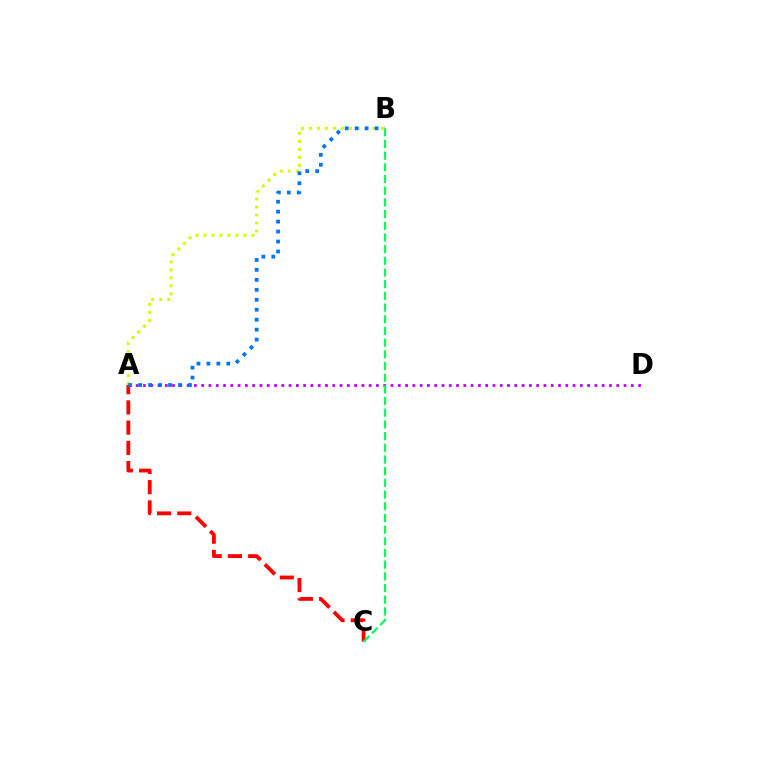{('A', 'D'): [{'color': '#b900ff', 'line_style': 'dotted', 'thickness': 1.98}], ('A', 'B'): [{'color': '#d1ff00', 'line_style': 'dotted', 'thickness': 2.17}, {'color': '#0074ff', 'line_style': 'dotted', 'thickness': 2.71}], ('A', 'C'): [{'color': '#ff0000', 'line_style': 'dashed', 'thickness': 2.75}], ('B', 'C'): [{'color': '#00ff5c', 'line_style': 'dashed', 'thickness': 1.59}]}